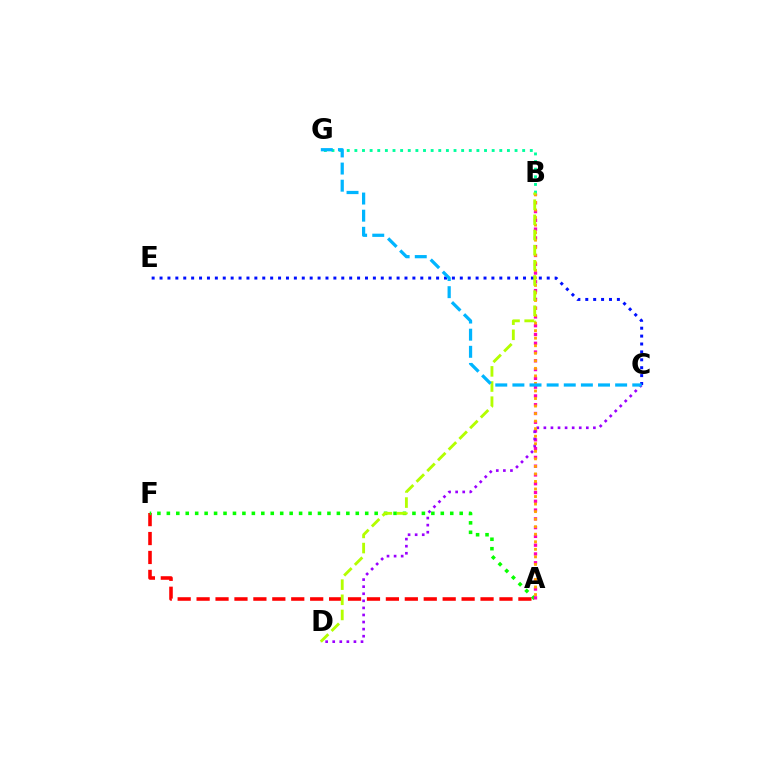{('A', 'F'): [{'color': '#ff0000', 'line_style': 'dashed', 'thickness': 2.57}, {'color': '#08ff00', 'line_style': 'dotted', 'thickness': 2.57}], ('C', 'E'): [{'color': '#0010ff', 'line_style': 'dotted', 'thickness': 2.15}], ('A', 'B'): [{'color': '#ff00bd', 'line_style': 'dotted', 'thickness': 2.39}, {'color': '#ffa500', 'line_style': 'dotted', 'thickness': 2.05}], ('C', 'D'): [{'color': '#9b00ff', 'line_style': 'dotted', 'thickness': 1.92}], ('B', 'G'): [{'color': '#00ff9d', 'line_style': 'dotted', 'thickness': 2.07}], ('B', 'D'): [{'color': '#b3ff00', 'line_style': 'dashed', 'thickness': 2.06}], ('C', 'G'): [{'color': '#00b5ff', 'line_style': 'dashed', 'thickness': 2.33}]}